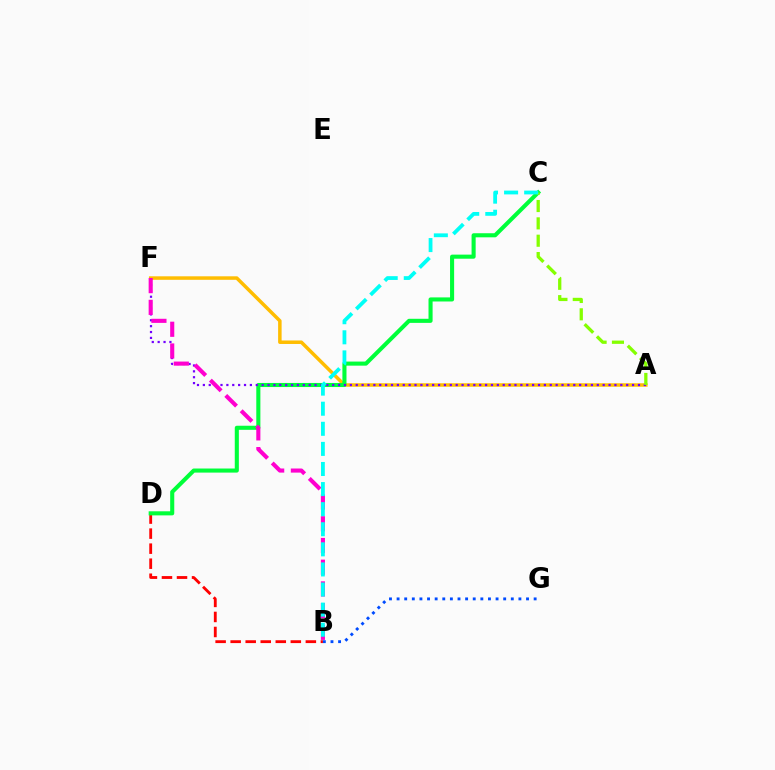{('B', 'D'): [{'color': '#ff0000', 'line_style': 'dashed', 'thickness': 2.04}], ('A', 'F'): [{'color': '#ffbd00', 'line_style': 'solid', 'thickness': 2.52}, {'color': '#7200ff', 'line_style': 'dotted', 'thickness': 1.6}], ('B', 'G'): [{'color': '#004bff', 'line_style': 'dotted', 'thickness': 2.07}], ('C', 'D'): [{'color': '#00ff39', 'line_style': 'solid', 'thickness': 2.94}], ('B', 'F'): [{'color': '#ff00cf', 'line_style': 'dashed', 'thickness': 2.95}], ('A', 'C'): [{'color': '#84ff00', 'line_style': 'dashed', 'thickness': 2.36}], ('B', 'C'): [{'color': '#00fff6', 'line_style': 'dashed', 'thickness': 2.73}]}